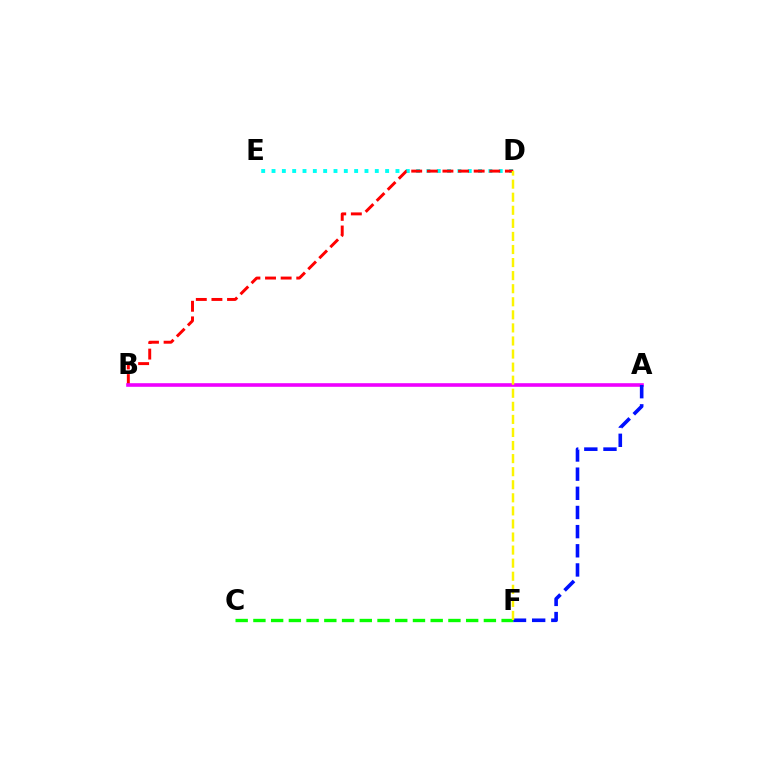{('D', 'E'): [{'color': '#00fff6', 'line_style': 'dotted', 'thickness': 2.81}], ('B', 'D'): [{'color': '#ff0000', 'line_style': 'dashed', 'thickness': 2.12}], ('C', 'F'): [{'color': '#08ff00', 'line_style': 'dashed', 'thickness': 2.41}], ('A', 'B'): [{'color': '#ee00ff', 'line_style': 'solid', 'thickness': 2.6}], ('A', 'F'): [{'color': '#0010ff', 'line_style': 'dashed', 'thickness': 2.6}], ('D', 'F'): [{'color': '#fcf500', 'line_style': 'dashed', 'thickness': 1.78}]}